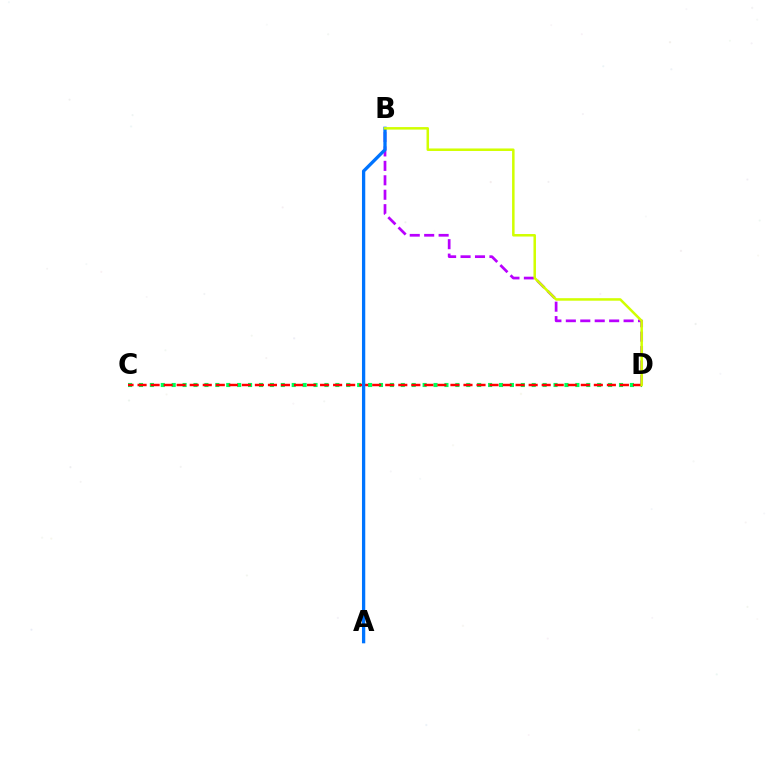{('B', 'D'): [{'color': '#b900ff', 'line_style': 'dashed', 'thickness': 1.96}, {'color': '#d1ff00', 'line_style': 'solid', 'thickness': 1.81}], ('C', 'D'): [{'color': '#00ff5c', 'line_style': 'dotted', 'thickness': 2.96}, {'color': '#ff0000', 'line_style': 'dashed', 'thickness': 1.77}], ('A', 'B'): [{'color': '#0074ff', 'line_style': 'solid', 'thickness': 2.37}]}